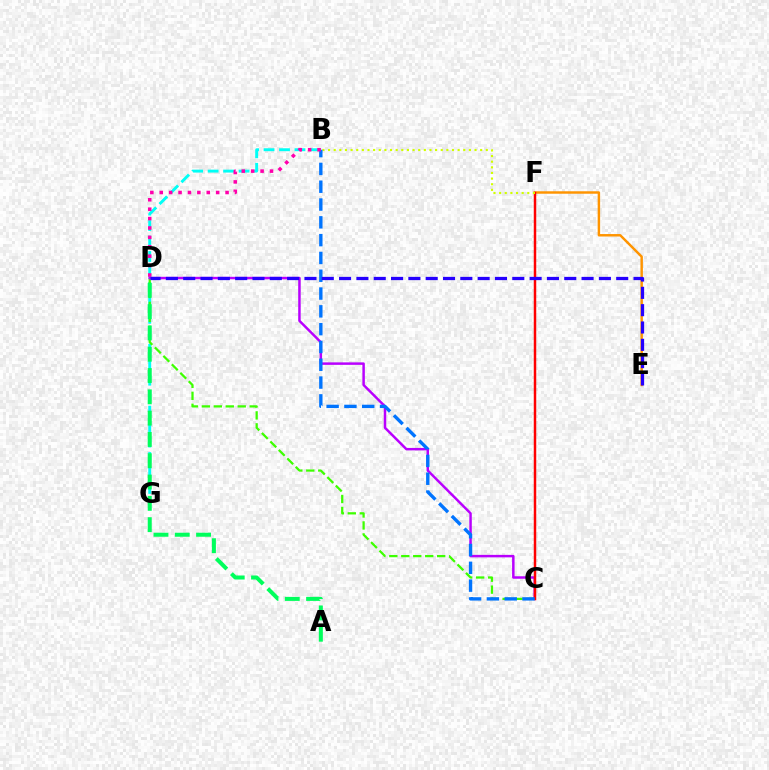{('E', 'F'): [{'color': '#ff9400', 'line_style': 'solid', 'thickness': 1.77}], ('B', 'G'): [{'color': '#00fff6', 'line_style': 'dashed', 'thickness': 2.1}], ('C', 'D'): [{'color': '#3dff00', 'line_style': 'dashed', 'thickness': 1.62}, {'color': '#b900ff', 'line_style': 'solid', 'thickness': 1.78}], ('C', 'F'): [{'color': '#ff0000', 'line_style': 'solid', 'thickness': 1.78}], ('B', 'F'): [{'color': '#d1ff00', 'line_style': 'dotted', 'thickness': 1.53}], ('A', 'D'): [{'color': '#00ff5c', 'line_style': 'dashed', 'thickness': 2.89}], ('B', 'C'): [{'color': '#0074ff', 'line_style': 'dashed', 'thickness': 2.42}], ('B', 'D'): [{'color': '#ff00ac', 'line_style': 'dotted', 'thickness': 2.55}], ('D', 'E'): [{'color': '#2500ff', 'line_style': 'dashed', 'thickness': 2.35}]}